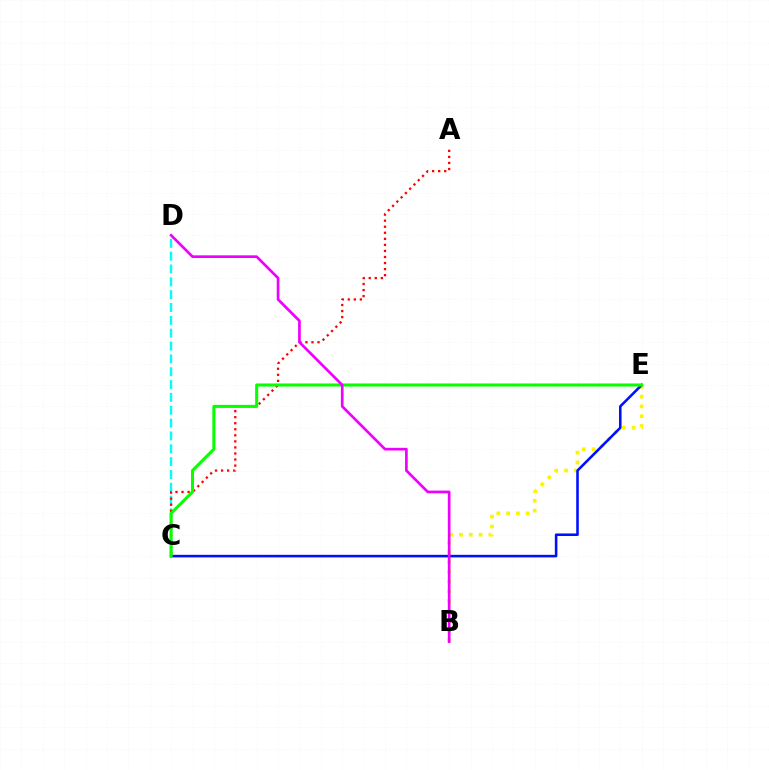{('C', 'D'): [{'color': '#00fff6', 'line_style': 'dashed', 'thickness': 1.74}], ('B', 'E'): [{'color': '#fcf500', 'line_style': 'dotted', 'thickness': 2.66}], ('A', 'C'): [{'color': '#ff0000', 'line_style': 'dotted', 'thickness': 1.64}], ('C', 'E'): [{'color': '#0010ff', 'line_style': 'solid', 'thickness': 1.85}, {'color': '#08ff00', 'line_style': 'solid', 'thickness': 2.2}], ('B', 'D'): [{'color': '#ee00ff', 'line_style': 'solid', 'thickness': 1.93}]}